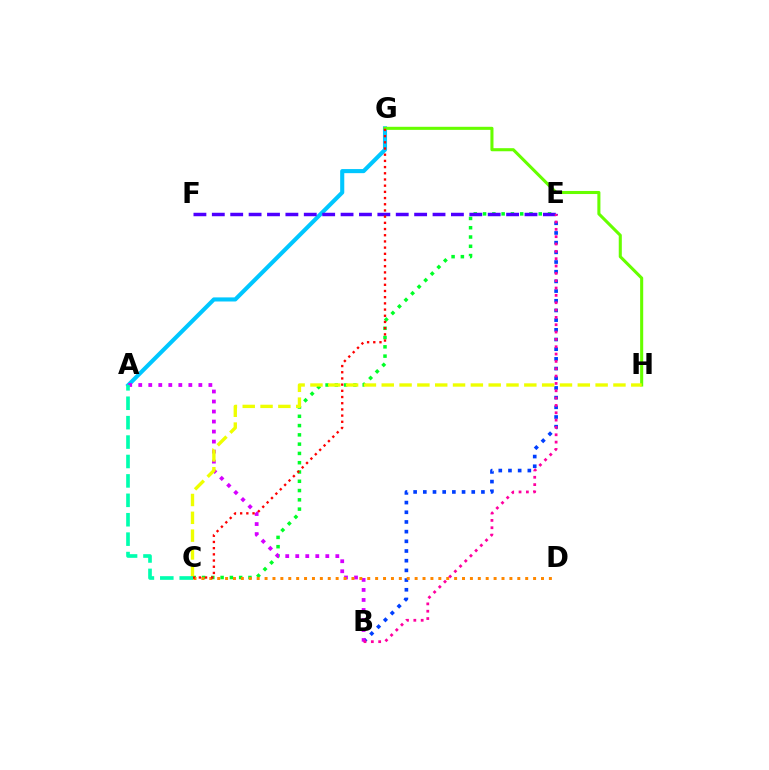{('C', 'E'): [{'color': '#00ff27', 'line_style': 'dotted', 'thickness': 2.52}], ('A', 'G'): [{'color': '#00c7ff', 'line_style': 'solid', 'thickness': 2.95}], ('E', 'F'): [{'color': '#4f00ff', 'line_style': 'dashed', 'thickness': 2.5}], ('B', 'E'): [{'color': '#003fff', 'line_style': 'dotted', 'thickness': 2.63}, {'color': '#ff00a0', 'line_style': 'dotted', 'thickness': 1.99}], ('A', 'B'): [{'color': '#d600ff', 'line_style': 'dotted', 'thickness': 2.72}], ('G', 'H'): [{'color': '#66ff00', 'line_style': 'solid', 'thickness': 2.21}], ('C', 'H'): [{'color': '#eeff00', 'line_style': 'dashed', 'thickness': 2.42}], ('C', 'D'): [{'color': '#ff8800', 'line_style': 'dotted', 'thickness': 2.15}], ('C', 'G'): [{'color': '#ff0000', 'line_style': 'dotted', 'thickness': 1.68}], ('A', 'C'): [{'color': '#00ffaf', 'line_style': 'dashed', 'thickness': 2.64}]}